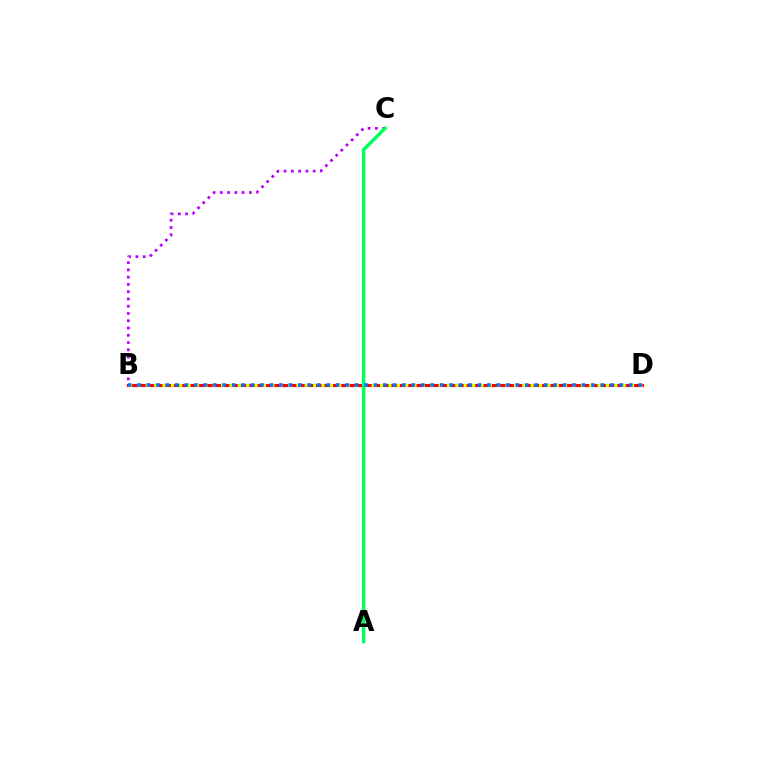{('B', 'C'): [{'color': '#b900ff', 'line_style': 'dotted', 'thickness': 1.97}], ('B', 'D'): [{'color': '#ff0000', 'line_style': 'solid', 'thickness': 2.26}, {'color': '#d1ff00', 'line_style': 'dotted', 'thickness': 2.27}, {'color': '#0074ff', 'line_style': 'dotted', 'thickness': 2.57}], ('A', 'C'): [{'color': '#00ff5c', 'line_style': 'solid', 'thickness': 2.46}]}